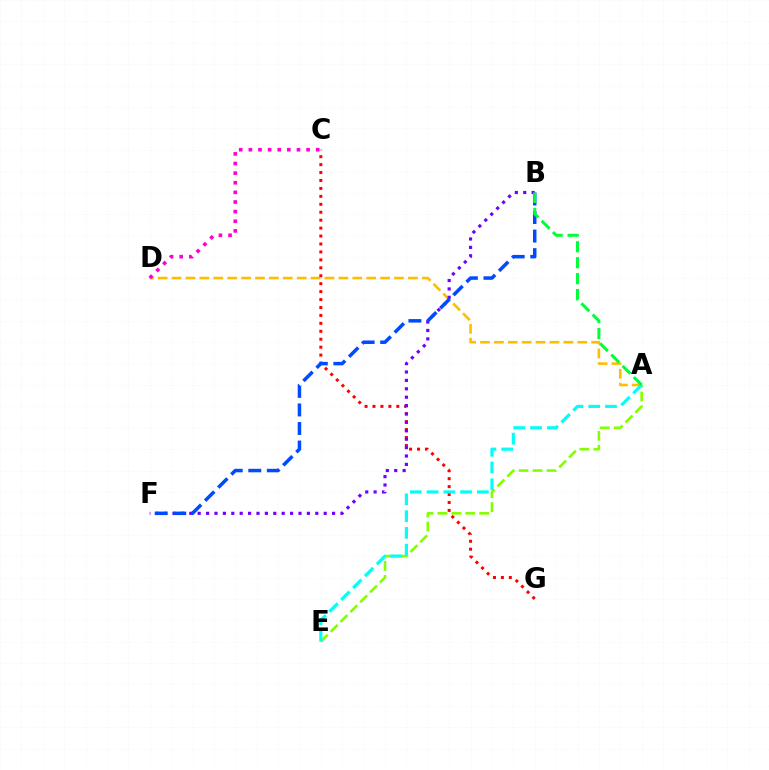{('A', 'D'): [{'color': '#ffbd00', 'line_style': 'dashed', 'thickness': 1.89}], ('C', 'G'): [{'color': '#ff0000', 'line_style': 'dotted', 'thickness': 2.16}], ('A', 'E'): [{'color': '#84ff00', 'line_style': 'dashed', 'thickness': 1.89}, {'color': '#00fff6', 'line_style': 'dashed', 'thickness': 2.28}], ('C', 'D'): [{'color': '#ff00cf', 'line_style': 'dotted', 'thickness': 2.61}], ('B', 'F'): [{'color': '#7200ff', 'line_style': 'dotted', 'thickness': 2.28}, {'color': '#004bff', 'line_style': 'dashed', 'thickness': 2.52}], ('A', 'B'): [{'color': '#00ff39', 'line_style': 'dashed', 'thickness': 2.16}]}